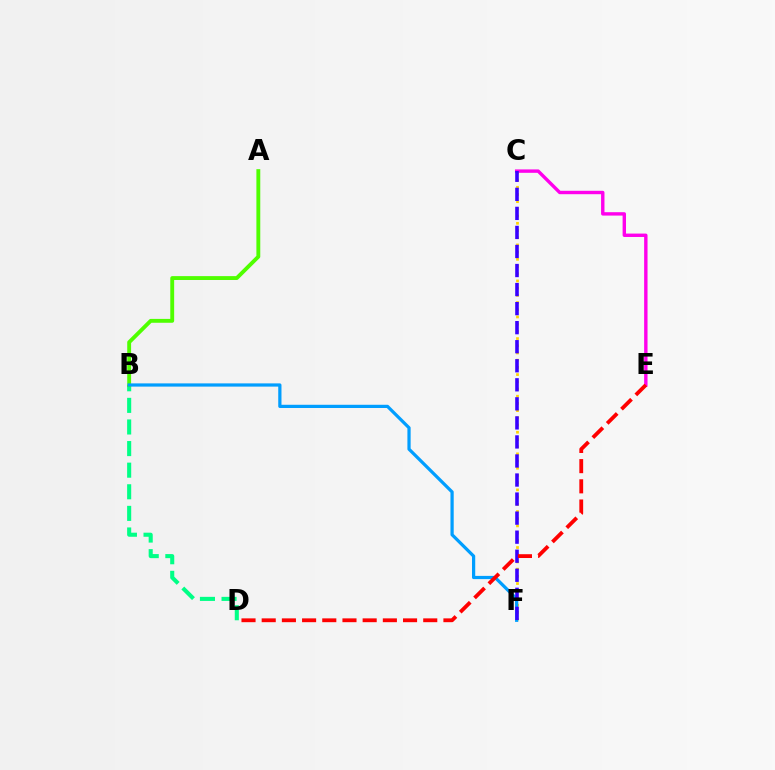{('C', 'F'): [{'color': '#ffd500', 'line_style': 'dotted', 'thickness': 1.96}, {'color': '#3700ff', 'line_style': 'dashed', 'thickness': 2.59}], ('B', 'D'): [{'color': '#00ff86', 'line_style': 'dashed', 'thickness': 2.93}], ('C', 'E'): [{'color': '#ff00ed', 'line_style': 'solid', 'thickness': 2.45}], ('A', 'B'): [{'color': '#4fff00', 'line_style': 'solid', 'thickness': 2.79}], ('B', 'F'): [{'color': '#009eff', 'line_style': 'solid', 'thickness': 2.32}], ('D', 'E'): [{'color': '#ff0000', 'line_style': 'dashed', 'thickness': 2.74}]}